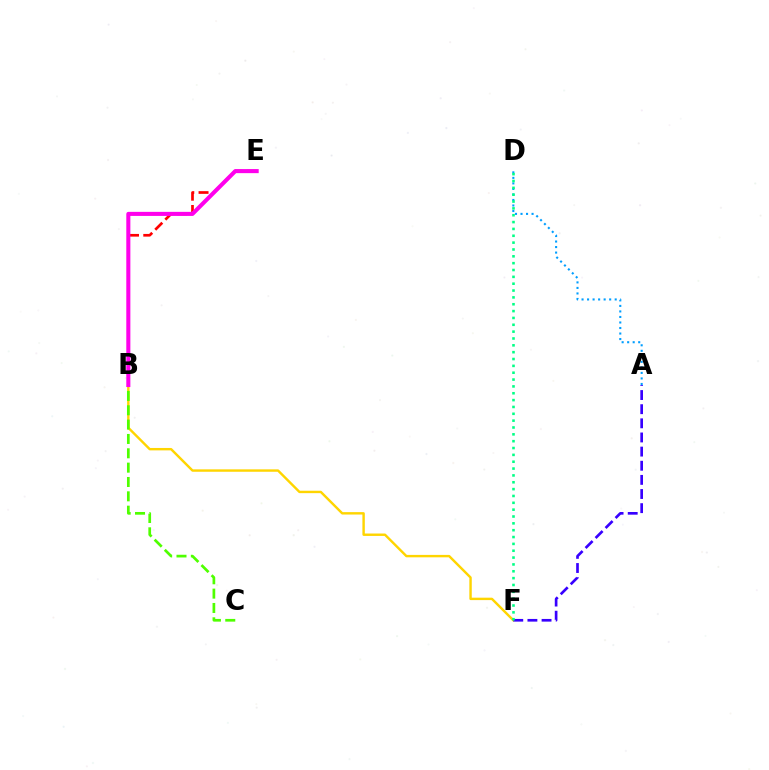{('B', 'F'): [{'color': '#ffd500', 'line_style': 'solid', 'thickness': 1.74}], ('B', 'E'): [{'color': '#ff0000', 'line_style': 'dashed', 'thickness': 1.94}, {'color': '#ff00ed', 'line_style': 'solid', 'thickness': 2.93}], ('B', 'C'): [{'color': '#4fff00', 'line_style': 'dashed', 'thickness': 1.95}], ('A', 'D'): [{'color': '#009eff', 'line_style': 'dotted', 'thickness': 1.5}], ('A', 'F'): [{'color': '#3700ff', 'line_style': 'dashed', 'thickness': 1.92}], ('D', 'F'): [{'color': '#00ff86', 'line_style': 'dotted', 'thickness': 1.86}]}